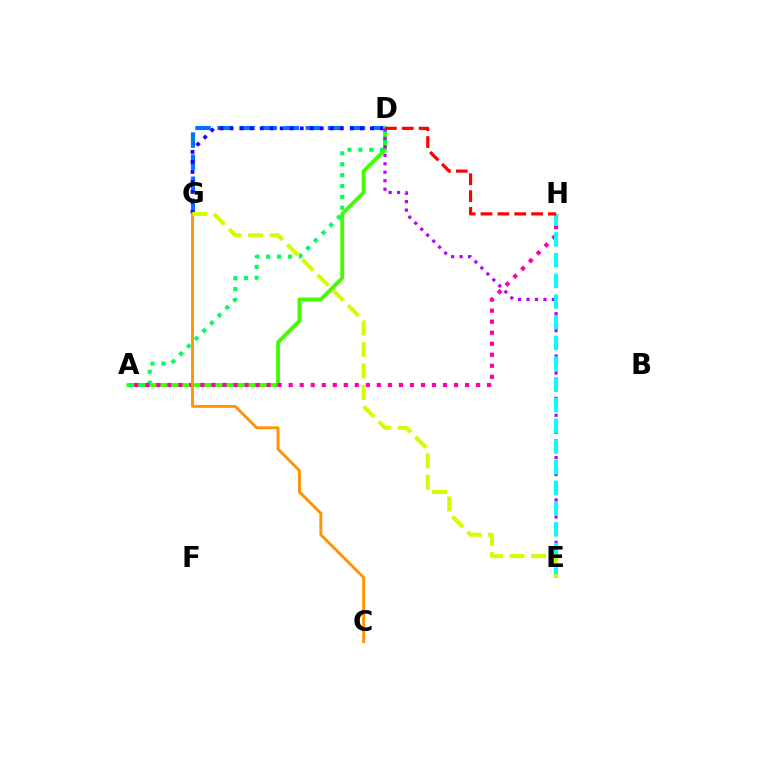{('D', 'G'): [{'color': '#0074ff', 'line_style': 'dashed', 'thickness': 3.0}, {'color': '#2500ff', 'line_style': 'dotted', 'thickness': 2.72}], ('A', 'D'): [{'color': '#3dff00', 'line_style': 'solid', 'thickness': 2.76}, {'color': '#00ff5c', 'line_style': 'dotted', 'thickness': 2.96}], ('D', 'E'): [{'color': '#b900ff', 'line_style': 'dotted', 'thickness': 2.3}], ('A', 'H'): [{'color': '#ff00ac', 'line_style': 'dotted', 'thickness': 3.0}], ('E', 'H'): [{'color': '#00fff6', 'line_style': 'dashed', 'thickness': 2.81}], ('D', 'H'): [{'color': '#ff0000', 'line_style': 'dashed', 'thickness': 2.29}], ('C', 'G'): [{'color': '#ff9400', 'line_style': 'solid', 'thickness': 2.09}], ('E', 'G'): [{'color': '#d1ff00', 'line_style': 'dashed', 'thickness': 2.92}]}